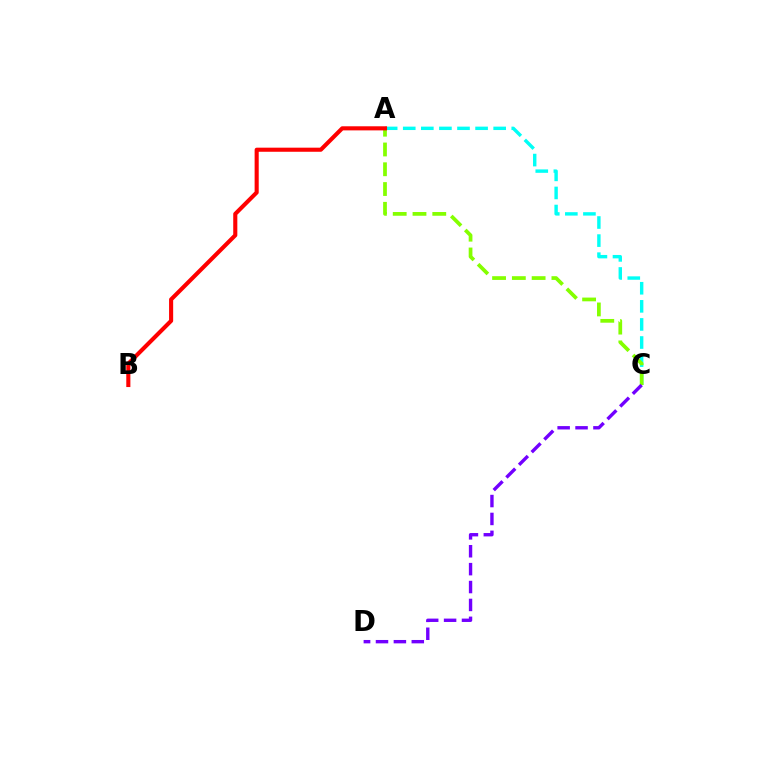{('A', 'C'): [{'color': '#00fff6', 'line_style': 'dashed', 'thickness': 2.46}, {'color': '#84ff00', 'line_style': 'dashed', 'thickness': 2.69}], ('A', 'B'): [{'color': '#ff0000', 'line_style': 'solid', 'thickness': 2.95}], ('C', 'D'): [{'color': '#7200ff', 'line_style': 'dashed', 'thickness': 2.43}]}